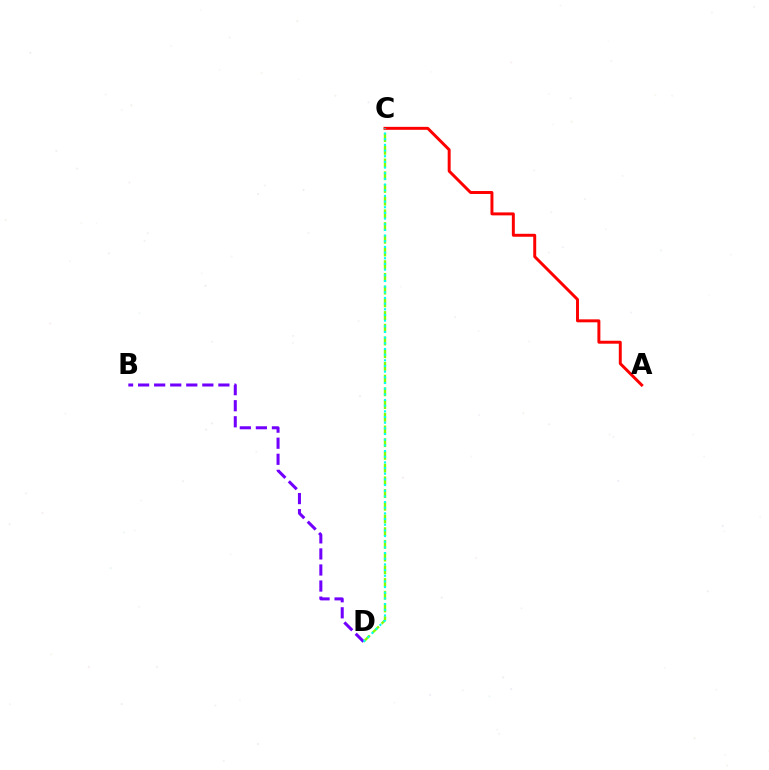{('C', 'D'): [{'color': '#84ff00', 'line_style': 'dashed', 'thickness': 1.73}, {'color': '#00fff6', 'line_style': 'dotted', 'thickness': 1.54}], ('B', 'D'): [{'color': '#7200ff', 'line_style': 'dashed', 'thickness': 2.18}], ('A', 'C'): [{'color': '#ff0000', 'line_style': 'solid', 'thickness': 2.13}]}